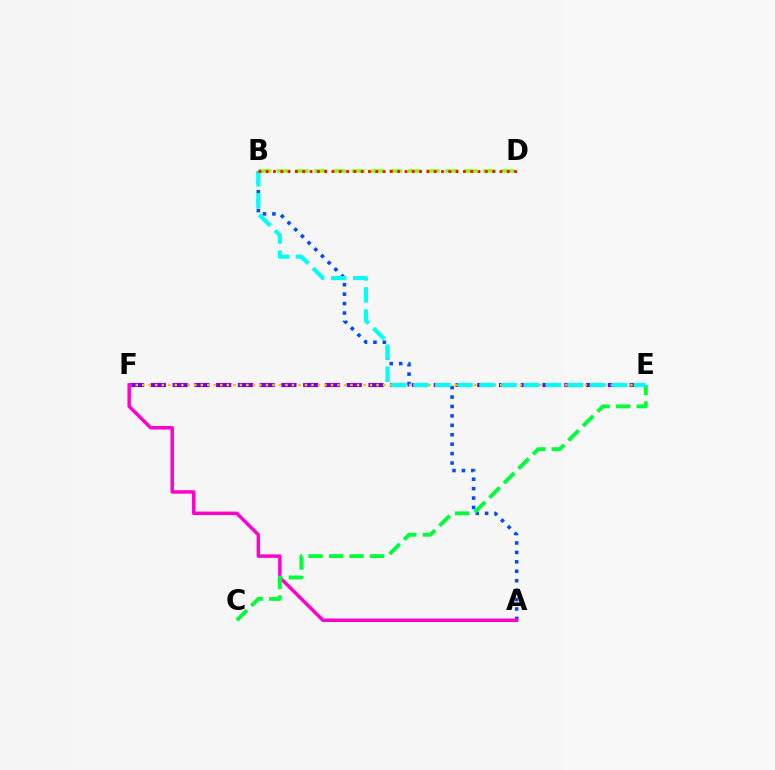{('A', 'B'): [{'color': '#004bff', 'line_style': 'dotted', 'thickness': 2.56}], ('B', 'D'): [{'color': '#84ff00', 'line_style': 'dashed', 'thickness': 2.54}, {'color': '#ff0000', 'line_style': 'dotted', 'thickness': 1.98}], ('E', 'F'): [{'color': '#7200ff', 'line_style': 'dashed', 'thickness': 2.96}, {'color': '#ffbd00', 'line_style': 'dotted', 'thickness': 1.77}], ('A', 'F'): [{'color': '#ff00cf', 'line_style': 'solid', 'thickness': 2.5}], ('C', 'E'): [{'color': '#00ff39', 'line_style': 'dashed', 'thickness': 2.79}], ('B', 'E'): [{'color': '#00fff6', 'line_style': 'dashed', 'thickness': 3.0}]}